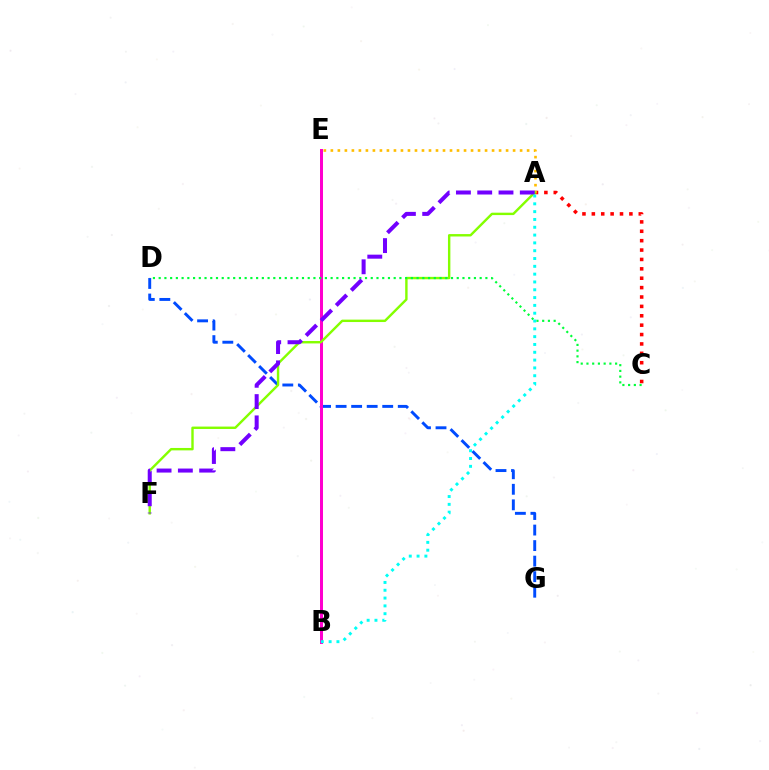{('D', 'G'): [{'color': '#004bff', 'line_style': 'dashed', 'thickness': 2.11}], ('B', 'E'): [{'color': '#ff00cf', 'line_style': 'solid', 'thickness': 2.16}], ('A', 'C'): [{'color': '#ff0000', 'line_style': 'dotted', 'thickness': 2.55}], ('A', 'E'): [{'color': '#ffbd00', 'line_style': 'dotted', 'thickness': 1.9}], ('A', 'F'): [{'color': '#84ff00', 'line_style': 'solid', 'thickness': 1.73}, {'color': '#7200ff', 'line_style': 'dashed', 'thickness': 2.89}], ('C', 'D'): [{'color': '#00ff39', 'line_style': 'dotted', 'thickness': 1.56}], ('A', 'B'): [{'color': '#00fff6', 'line_style': 'dotted', 'thickness': 2.12}]}